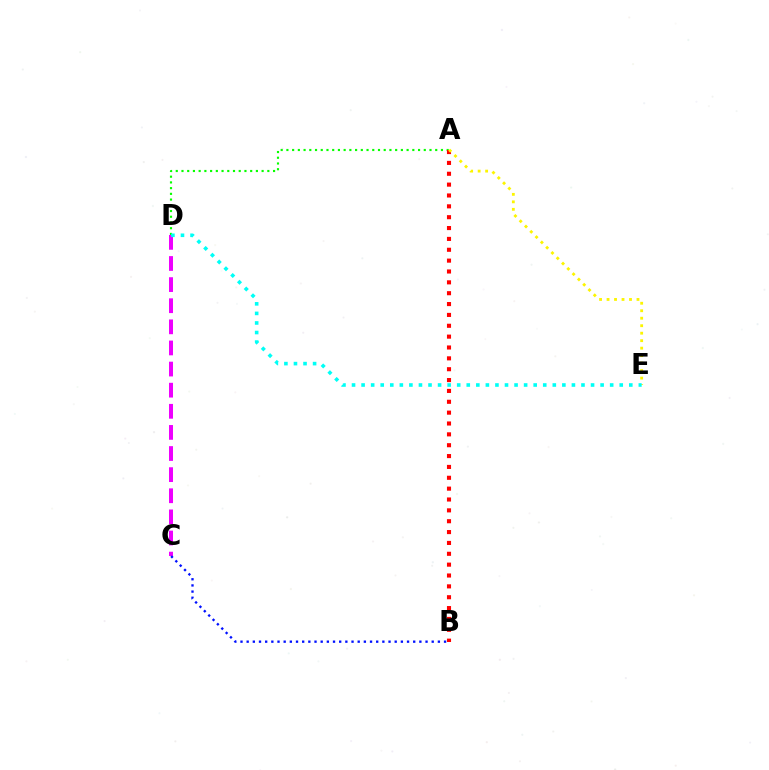{('A', 'D'): [{'color': '#08ff00', 'line_style': 'dotted', 'thickness': 1.56}], ('A', 'B'): [{'color': '#ff0000', 'line_style': 'dotted', 'thickness': 2.95}], ('C', 'D'): [{'color': '#ee00ff', 'line_style': 'dashed', 'thickness': 2.87}], ('B', 'C'): [{'color': '#0010ff', 'line_style': 'dotted', 'thickness': 1.68}], ('A', 'E'): [{'color': '#fcf500', 'line_style': 'dotted', 'thickness': 2.03}], ('D', 'E'): [{'color': '#00fff6', 'line_style': 'dotted', 'thickness': 2.6}]}